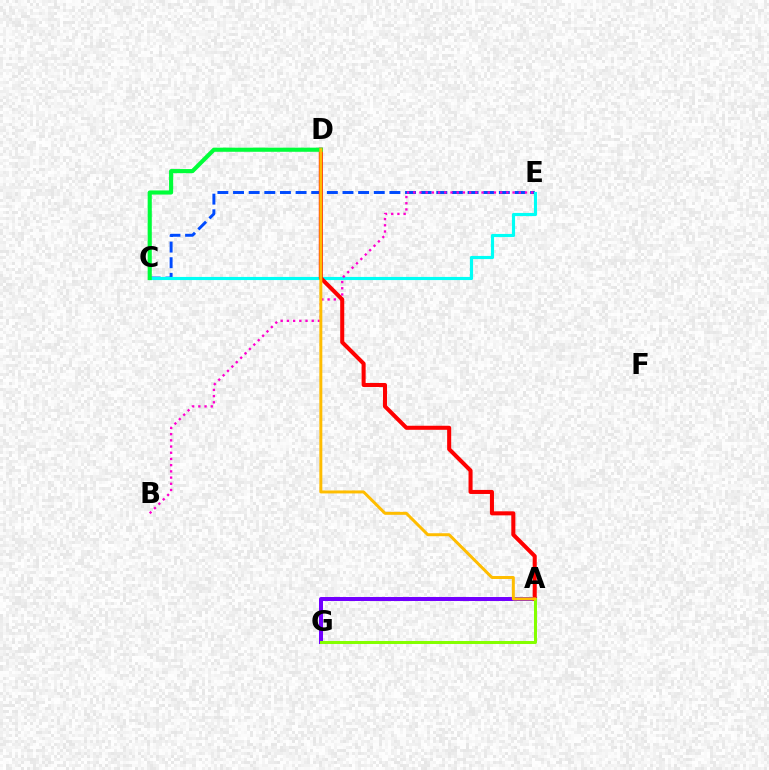{('C', 'E'): [{'color': '#004bff', 'line_style': 'dashed', 'thickness': 2.12}, {'color': '#00fff6', 'line_style': 'solid', 'thickness': 2.25}], ('B', 'E'): [{'color': '#ff00cf', 'line_style': 'dotted', 'thickness': 1.69}], ('A', 'G'): [{'color': '#7200ff', 'line_style': 'solid', 'thickness': 2.89}, {'color': '#84ff00', 'line_style': 'solid', 'thickness': 2.17}], ('A', 'D'): [{'color': '#ff0000', 'line_style': 'solid', 'thickness': 2.92}, {'color': '#ffbd00', 'line_style': 'solid', 'thickness': 2.14}], ('C', 'D'): [{'color': '#00ff39', 'line_style': 'solid', 'thickness': 2.97}]}